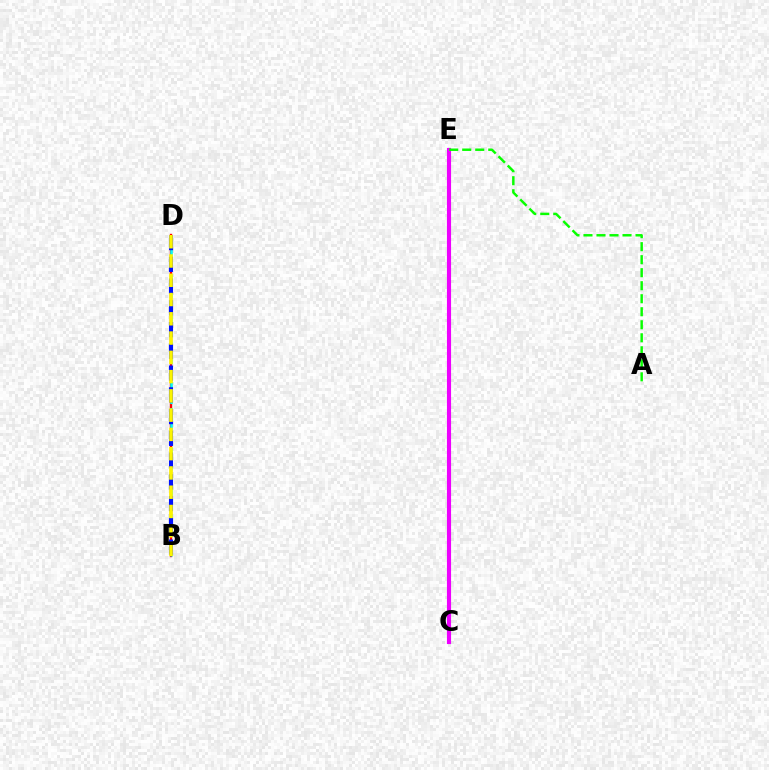{('B', 'D'): [{'color': '#ff0000', 'line_style': 'solid', 'thickness': 1.7}, {'color': '#00fff6', 'line_style': 'dashed', 'thickness': 1.8}, {'color': '#0010ff', 'line_style': 'dashed', 'thickness': 2.95}, {'color': '#fcf500', 'line_style': 'dashed', 'thickness': 2.62}], ('C', 'E'): [{'color': '#ee00ff', 'line_style': 'solid', 'thickness': 2.96}], ('A', 'E'): [{'color': '#08ff00', 'line_style': 'dashed', 'thickness': 1.77}]}